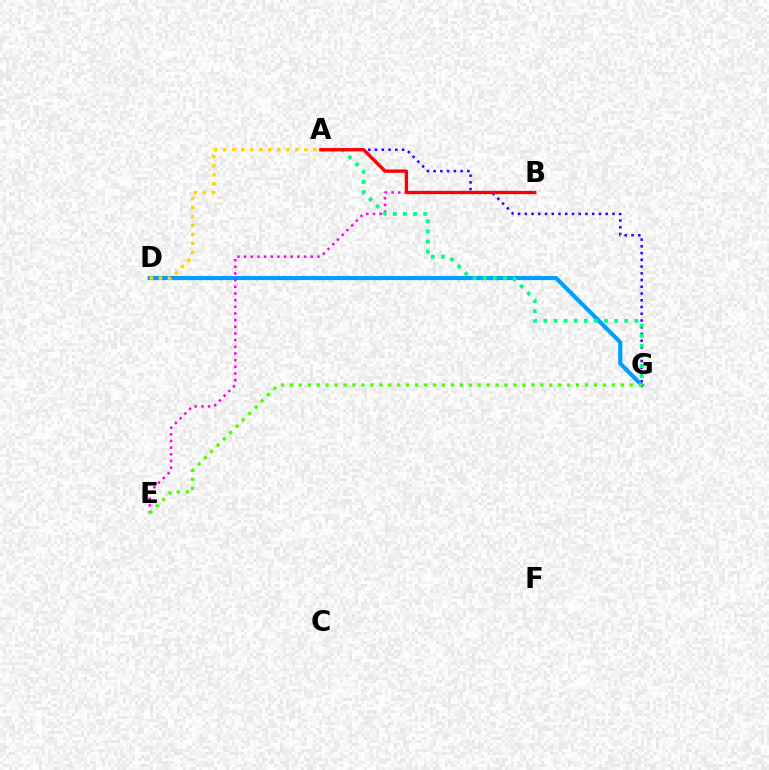{('A', 'G'): [{'color': '#3700ff', 'line_style': 'dotted', 'thickness': 1.83}, {'color': '#00ff86', 'line_style': 'dotted', 'thickness': 2.75}], ('D', 'G'): [{'color': '#009eff', 'line_style': 'solid', 'thickness': 2.97}], ('B', 'E'): [{'color': '#ff00ed', 'line_style': 'dotted', 'thickness': 1.81}], ('E', 'G'): [{'color': '#4fff00', 'line_style': 'dotted', 'thickness': 2.43}], ('A', 'B'): [{'color': '#ff0000', 'line_style': 'solid', 'thickness': 2.39}], ('A', 'D'): [{'color': '#ffd500', 'line_style': 'dotted', 'thickness': 2.45}]}